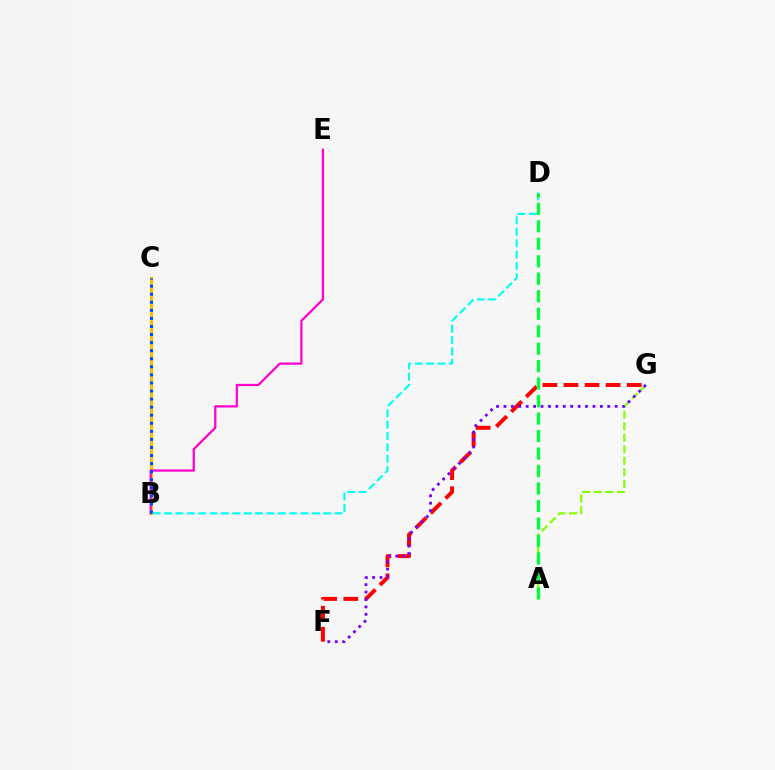{('F', 'G'): [{'color': '#ff0000', 'line_style': 'dashed', 'thickness': 2.87}, {'color': '#7200ff', 'line_style': 'dotted', 'thickness': 2.01}], ('A', 'G'): [{'color': '#84ff00', 'line_style': 'dashed', 'thickness': 1.57}], ('B', 'C'): [{'color': '#ffbd00', 'line_style': 'solid', 'thickness': 2.33}, {'color': '#004bff', 'line_style': 'dotted', 'thickness': 2.19}], ('B', 'E'): [{'color': '#ff00cf', 'line_style': 'solid', 'thickness': 1.62}], ('B', 'D'): [{'color': '#00fff6', 'line_style': 'dashed', 'thickness': 1.54}], ('A', 'D'): [{'color': '#00ff39', 'line_style': 'dashed', 'thickness': 2.37}]}